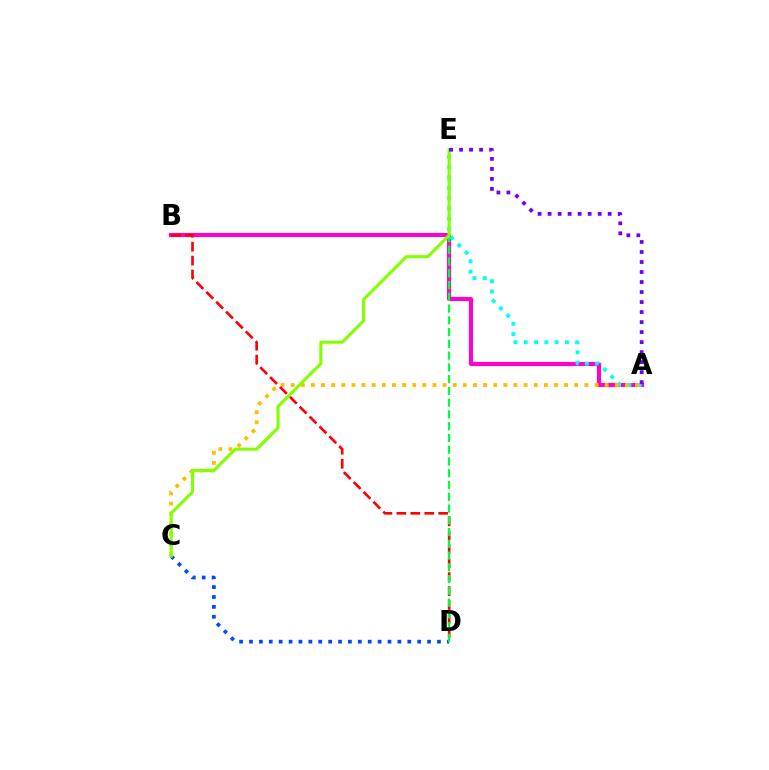{('C', 'D'): [{'color': '#004bff', 'line_style': 'dotted', 'thickness': 2.69}], ('A', 'B'): [{'color': '#ff00cf', 'line_style': 'solid', 'thickness': 2.96}], ('A', 'E'): [{'color': '#00fff6', 'line_style': 'dotted', 'thickness': 2.8}, {'color': '#7200ff', 'line_style': 'dotted', 'thickness': 2.72}], ('A', 'C'): [{'color': '#ffbd00', 'line_style': 'dotted', 'thickness': 2.75}], ('B', 'D'): [{'color': '#ff0000', 'line_style': 'dashed', 'thickness': 1.9}], ('D', 'E'): [{'color': '#00ff39', 'line_style': 'dashed', 'thickness': 1.6}], ('C', 'E'): [{'color': '#84ff00', 'line_style': 'solid', 'thickness': 2.23}]}